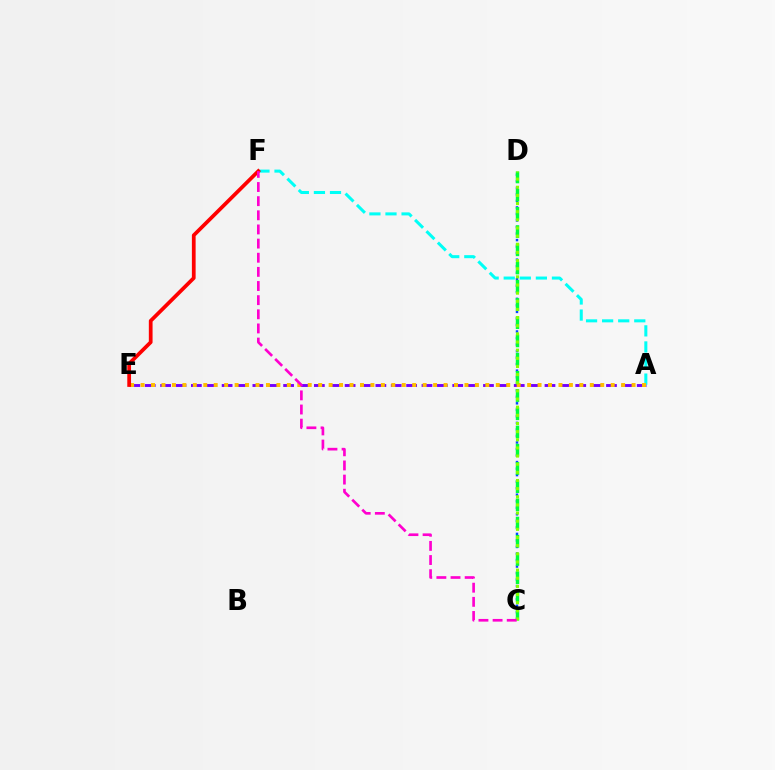{('C', 'D'): [{'color': '#004bff', 'line_style': 'dotted', 'thickness': 1.77}, {'color': '#00ff39', 'line_style': 'dashed', 'thickness': 2.47}, {'color': '#84ff00', 'line_style': 'dotted', 'thickness': 2.21}], ('A', 'E'): [{'color': '#7200ff', 'line_style': 'dashed', 'thickness': 2.09}, {'color': '#ffbd00', 'line_style': 'dotted', 'thickness': 2.84}], ('A', 'F'): [{'color': '#00fff6', 'line_style': 'dashed', 'thickness': 2.18}], ('E', 'F'): [{'color': '#ff0000', 'line_style': 'solid', 'thickness': 2.7}], ('C', 'F'): [{'color': '#ff00cf', 'line_style': 'dashed', 'thickness': 1.92}]}